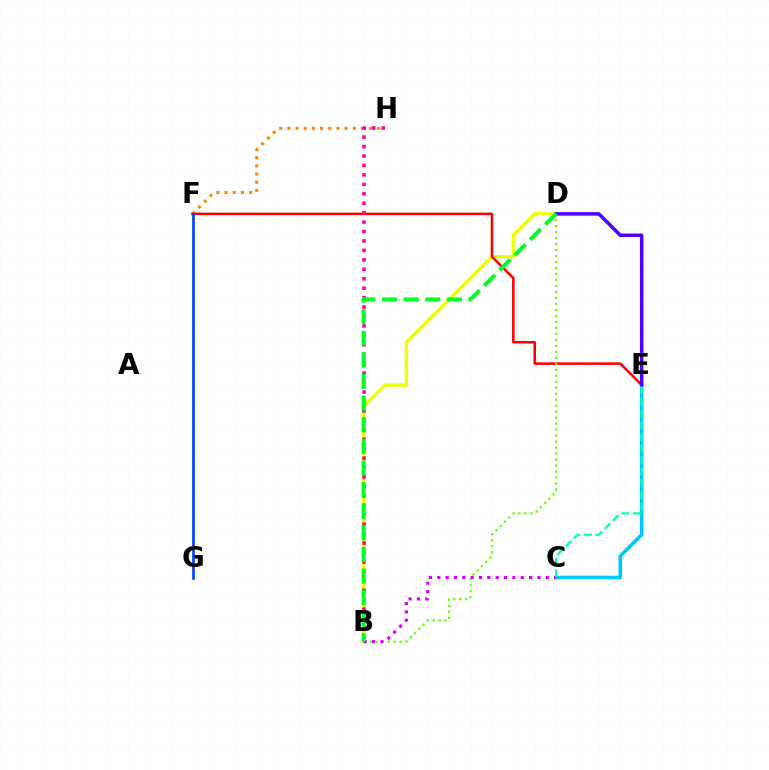{('F', 'H'): [{'color': '#ff8800', 'line_style': 'dotted', 'thickness': 2.22}], ('C', 'E'): [{'color': '#00c7ff', 'line_style': 'solid', 'thickness': 2.59}, {'color': '#00ffaf', 'line_style': 'dashed', 'thickness': 1.57}], ('B', 'D'): [{'color': '#eeff00', 'line_style': 'solid', 'thickness': 2.41}, {'color': '#66ff00', 'line_style': 'dotted', 'thickness': 1.63}, {'color': '#00ff27', 'line_style': 'dashed', 'thickness': 2.94}], ('E', 'F'): [{'color': '#ff0000', 'line_style': 'solid', 'thickness': 1.83}], ('B', 'H'): [{'color': '#ff00a0', 'line_style': 'dotted', 'thickness': 2.57}], ('D', 'E'): [{'color': '#4f00ff', 'line_style': 'solid', 'thickness': 2.53}], ('B', 'C'): [{'color': '#d600ff', 'line_style': 'dotted', 'thickness': 2.27}], ('F', 'G'): [{'color': '#003fff', 'line_style': 'solid', 'thickness': 1.9}]}